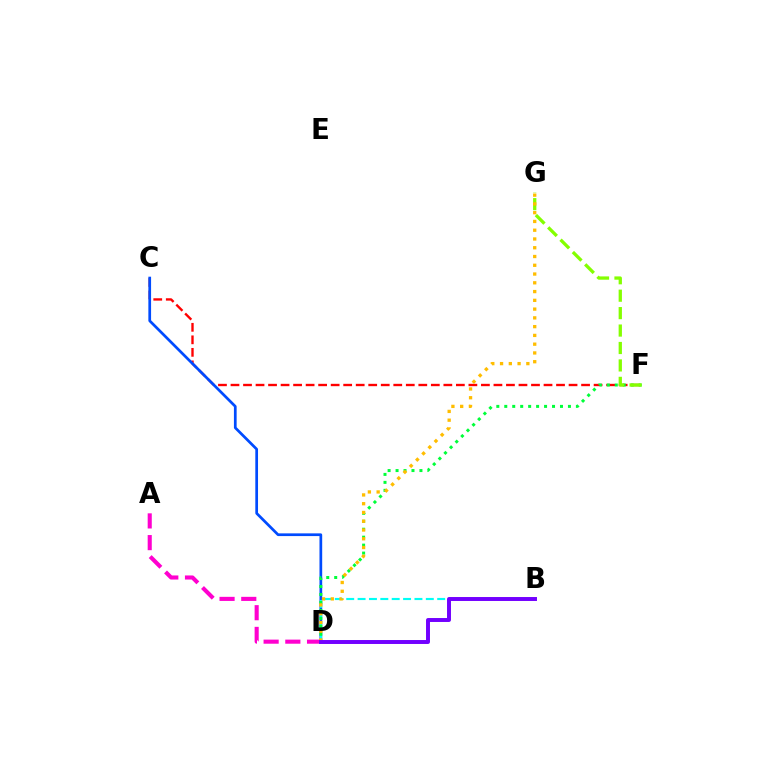{('C', 'F'): [{'color': '#ff0000', 'line_style': 'dashed', 'thickness': 1.7}], ('C', 'D'): [{'color': '#004bff', 'line_style': 'solid', 'thickness': 1.96}], ('A', 'D'): [{'color': '#ff00cf', 'line_style': 'dashed', 'thickness': 2.95}], ('B', 'D'): [{'color': '#00fff6', 'line_style': 'dashed', 'thickness': 1.54}, {'color': '#7200ff', 'line_style': 'solid', 'thickness': 2.84}], ('D', 'F'): [{'color': '#00ff39', 'line_style': 'dotted', 'thickness': 2.16}], ('F', 'G'): [{'color': '#84ff00', 'line_style': 'dashed', 'thickness': 2.37}], ('D', 'G'): [{'color': '#ffbd00', 'line_style': 'dotted', 'thickness': 2.38}]}